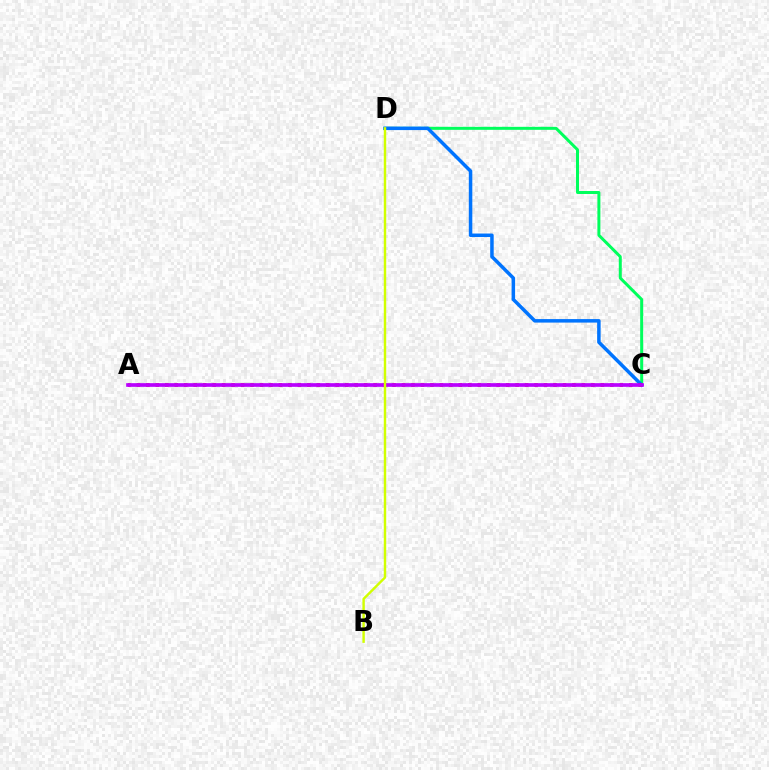{('C', 'D'): [{'color': '#00ff5c', 'line_style': 'solid', 'thickness': 2.15}, {'color': '#0074ff', 'line_style': 'solid', 'thickness': 2.52}], ('A', 'C'): [{'color': '#ff0000', 'line_style': 'dotted', 'thickness': 2.57}, {'color': '#b900ff', 'line_style': 'solid', 'thickness': 2.64}], ('B', 'D'): [{'color': '#d1ff00', 'line_style': 'solid', 'thickness': 1.75}]}